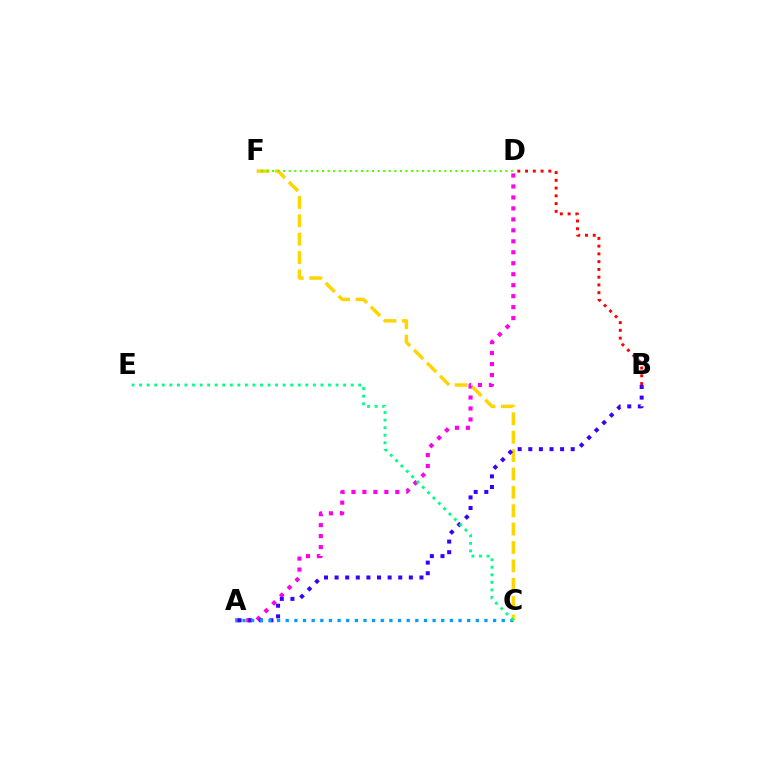{('B', 'D'): [{'color': '#ff0000', 'line_style': 'dotted', 'thickness': 2.11}], ('A', 'D'): [{'color': '#ff00ed', 'line_style': 'dotted', 'thickness': 2.98}], ('C', 'F'): [{'color': '#ffd500', 'line_style': 'dashed', 'thickness': 2.5}], ('D', 'F'): [{'color': '#4fff00', 'line_style': 'dotted', 'thickness': 1.51}], ('A', 'B'): [{'color': '#3700ff', 'line_style': 'dotted', 'thickness': 2.88}], ('A', 'C'): [{'color': '#009eff', 'line_style': 'dotted', 'thickness': 2.35}], ('C', 'E'): [{'color': '#00ff86', 'line_style': 'dotted', 'thickness': 2.05}]}